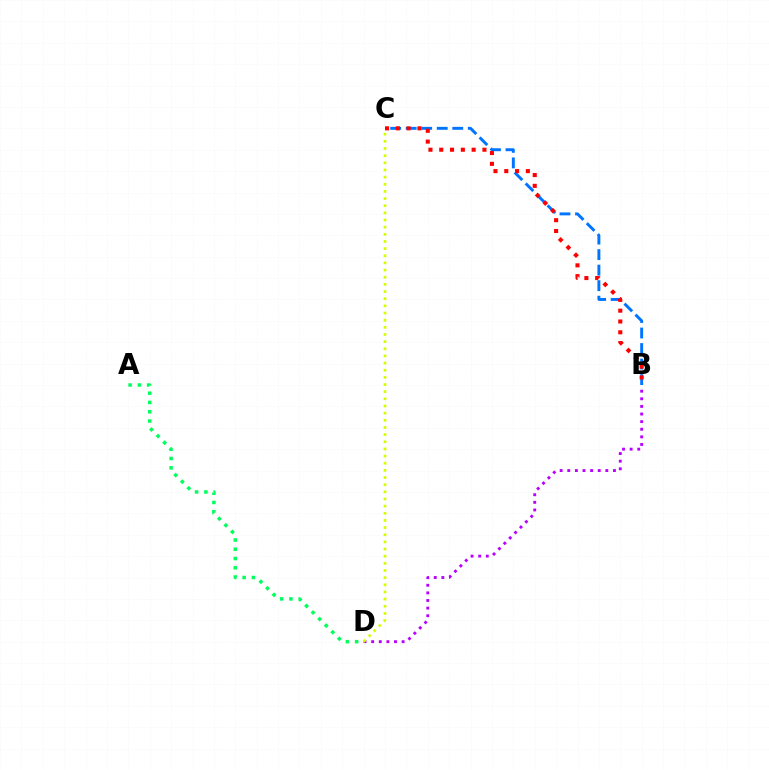{('B', 'C'): [{'color': '#0074ff', 'line_style': 'dashed', 'thickness': 2.11}, {'color': '#ff0000', 'line_style': 'dotted', 'thickness': 2.93}], ('B', 'D'): [{'color': '#b900ff', 'line_style': 'dotted', 'thickness': 2.07}], ('C', 'D'): [{'color': '#d1ff00', 'line_style': 'dotted', 'thickness': 1.94}], ('A', 'D'): [{'color': '#00ff5c', 'line_style': 'dotted', 'thickness': 2.52}]}